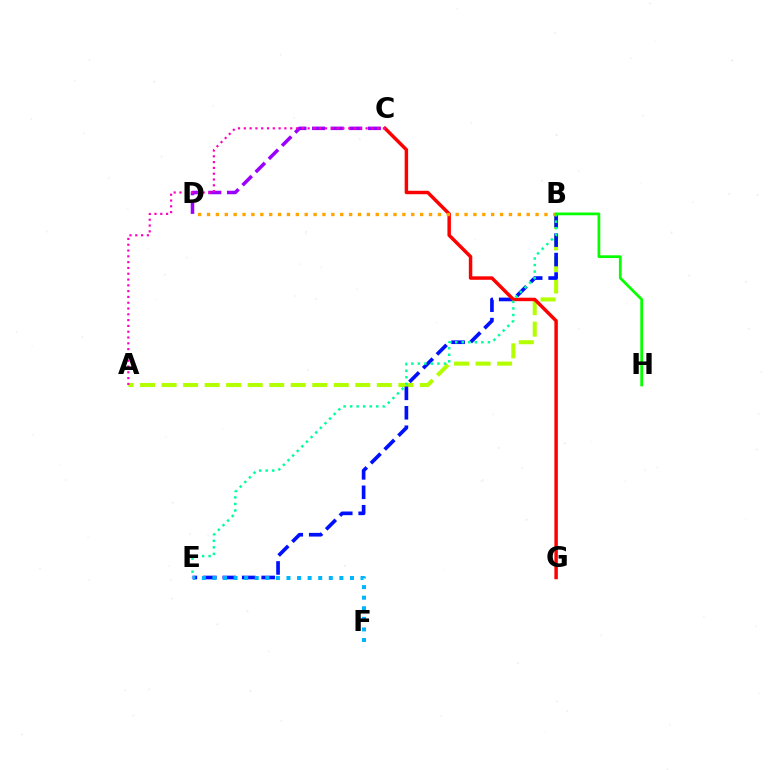{('A', 'B'): [{'color': '#b3ff00', 'line_style': 'dashed', 'thickness': 2.92}], ('B', 'E'): [{'color': '#0010ff', 'line_style': 'dashed', 'thickness': 2.64}, {'color': '#00ff9d', 'line_style': 'dotted', 'thickness': 1.77}], ('E', 'F'): [{'color': '#00b5ff', 'line_style': 'dotted', 'thickness': 2.87}], ('C', 'G'): [{'color': '#ff0000', 'line_style': 'solid', 'thickness': 2.49}], ('B', 'D'): [{'color': '#ffa500', 'line_style': 'dotted', 'thickness': 2.41}], ('C', 'D'): [{'color': '#9b00ff', 'line_style': 'dashed', 'thickness': 2.53}], ('A', 'C'): [{'color': '#ff00bd', 'line_style': 'dotted', 'thickness': 1.58}], ('B', 'H'): [{'color': '#08ff00', 'line_style': 'solid', 'thickness': 1.98}]}